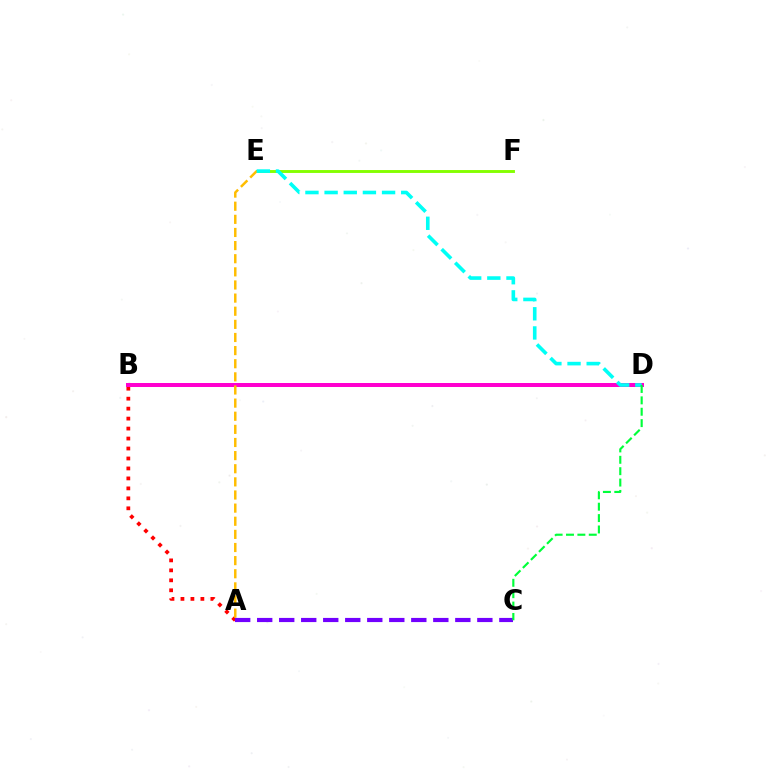{('E', 'F'): [{'color': '#84ff00', 'line_style': 'solid', 'thickness': 2.09}], ('B', 'D'): [{'color': '#004bff', 'line_style': 'solid', 'thickness': 2.56}, {'color': '#ff00cf', 'line_style': 'solid', 'thickness': 2.87}], ('A', 'B'): [{'color': '#ff0000', 'line_style': 'dotted', 'thickness': 2.71}], ('A', 'E'): [{'color': '#ffbd00', 'line_style': 'dashed', 'thickness': 1.78}], ('D', 'E'): [{'color': '#00fff6', 'line_style': 'dashed', 'thickness': 2.6}], ('A', 'C'): [{'color': '#7200ff', 'line_style': 'dashed', 'thickness': 2.99}], ('C', 'D'): [{'color': '#00ff39', 'line_style': 'dashed', 'thickness': 1.55}]}